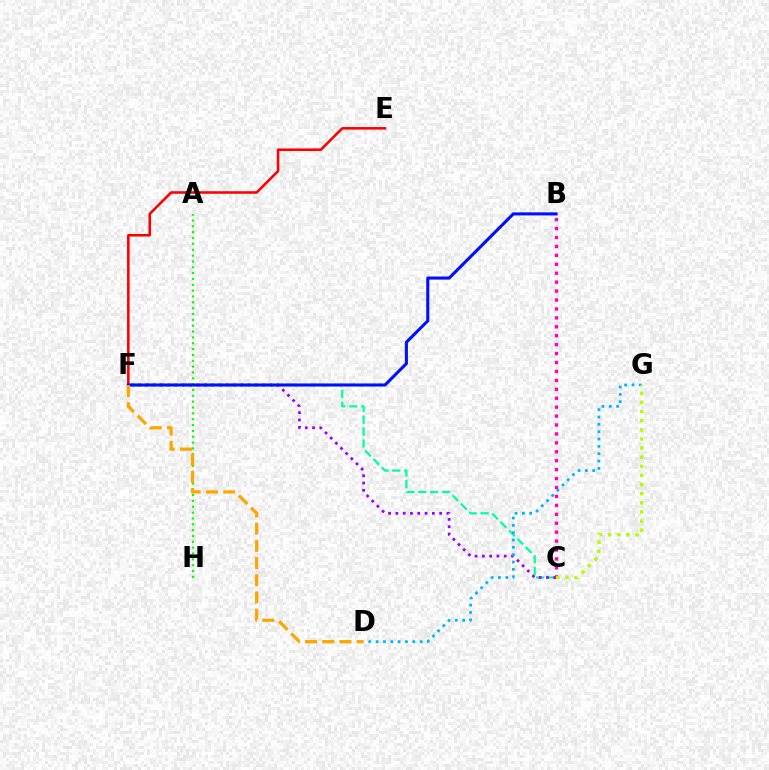{('C', 'F'): [{'color': '#00ff9d', 'line_style': 'dashed', 'thickness': 1.61}, {'color': '#9b00ff', 'line_style': 'dotted', 'thickness': 1.98}], ('A', 'H'): [{'color': '#08ff00', 'line_style': 'dotted', 'thickness': 1.59}], ('E', 'F'): [{'color': '#ff0000', 'line_style': 'solid', 'thickness': 1.85}], ('D', 'G'): [{'color': '#00b5ff', 'line_style': 'dotted', 'thickness': 1.99}], ('B', 'C'): [{'color': '#ff00bd', 'line_style': 'dotted', 'thickness': 2.43}], ('C', 'G'): [{'color': '#b3ff00', 'line_style': 'dotted', 'thickness': 2.48}], ('B', 'F'): [{'color': '#0010ff', 'line_style': 'solid', 'thickness': 2.22}], ('D', 'F'): [{'color': '#ffa500', 'line_style': 'dashed', 'thickness': 2.34}]}